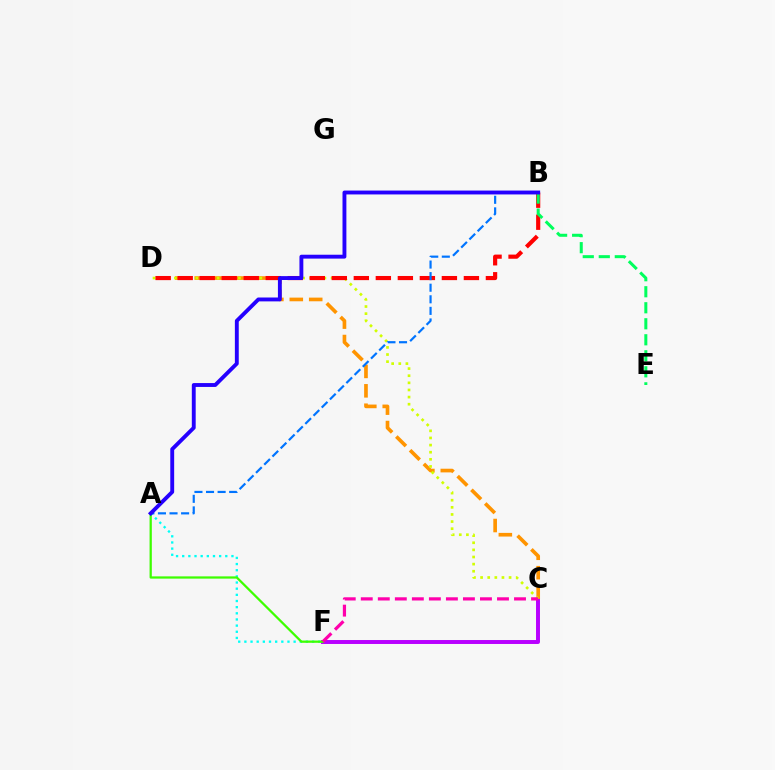{('A', 'F'): [{'color': '#00fff6', 'line_style': 'dotted', 'thickness': 1.67}, {'color': '#3dff00', 'line_style': 'solid', 'thickness': 1.63}], ('C', 'F'): [{'color': '#b900ff', 'line_style': 'solid', 'thickness': 2.84}, {'color': '#ff00ac', 'line_style': 'dashed', 'thickness': 2.31}], ('C', 'D'): [{'color': '#ff9400', 'line_style': 'dashed', 'thickness': 2.64}, {'color': '#d1ff00', 'line_style': 'dotted', 'thickness': 1.93}], ('B', 'D'): [{'color': '#ff0000', 'line_style': 'dashed', 'thickness': 2.99}], ('A', 'B'): [{'color': '#0074ff', 'line_style': 'dashed', 'thickness': 1.57}, {'color': '#2500ff', 'line_style': 'solid', 'thickness': 2.79}], ('B', 'E'): [{'color': '#00ff5c', 'line_style': 'dashed', 'thickness': 2.18}]}